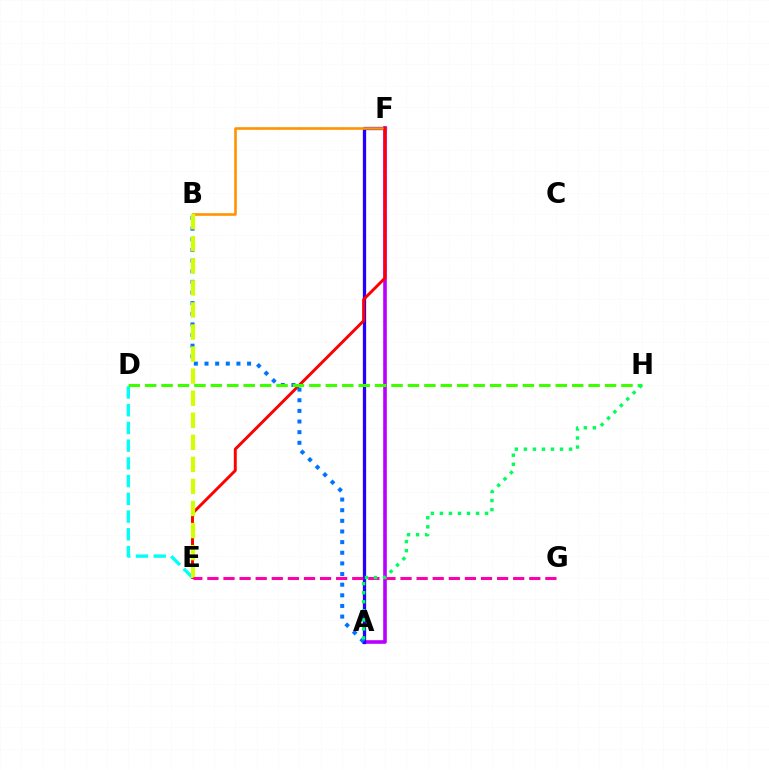{('A', 'F'): [{'color': '#b900ff', 'line_style': 'solid', 'thickness': 2.6}, {'color': '#2500ff', 'line_style': 'solid', 'thickness': 2.36}], ('B', 'F'): [{'color': '#ff9400', 'line_style': 'solid', 'thickness': 1.89}], ('E', 'F'): [{'color': '#ff0000', 'line_style': 'solid', 'thickness': 2.11}], ('D', 'E'): [{'color': '#00fff6', 'line_style': 'dashed', 'thickness': 2.41}], ('A', 'B'): [{'color': '#0074ff', 'line_style': 'dotted', 'thickness': 2.89}], ('B', 'E'): [{'color': '#d1ff00', 'line_style': 'dashed', 'thickness': 3.0}], ('D', 'H'): [{'color': '#3dff00', 'line_style': 'dashed', 'thickness': 2.23}], ('E', 'G'): [{'color': '#ff00ac', 'line_style': 'dashed', 'thickness': 2.19}], ('A', 'H'): [{'color': '#00ff5c', 'line_style': 'dotted', 'thickness': 2.46}]}